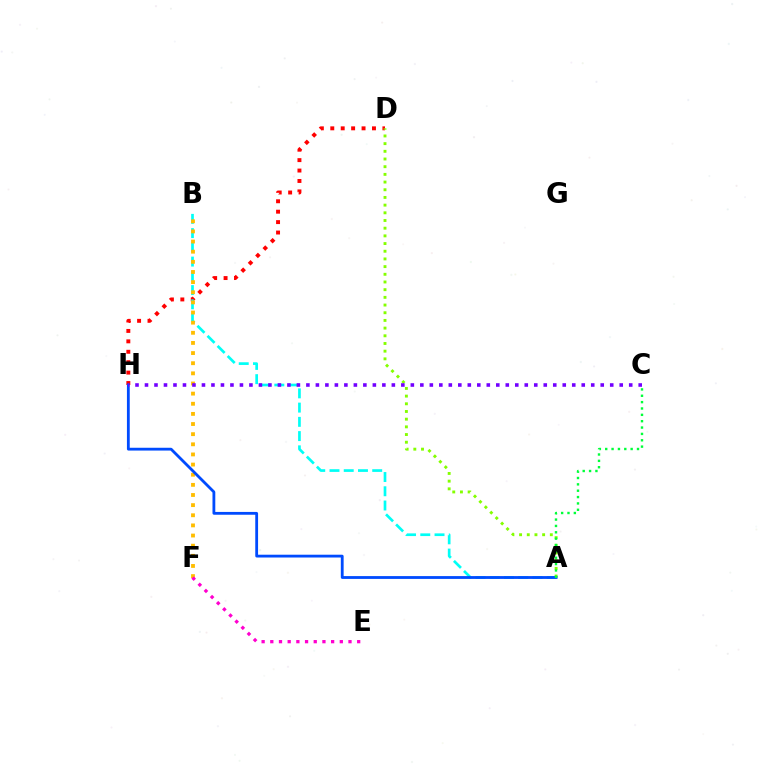{('D', 'H'): [{'color': '#ff0000', 'line_style': 'dotted', 'thickness': 2.83}], ('A', 'D'): [{'color': '#84ff00', 'line_style': 'dotted', 'thickness': 2.09}], ('A', 'B'): [{'color': '#00fff6', 'line_style': 'dashed', 'thickness': 1.93}], ('B', 'F'): [{'color': '#ffbd00', 'line_style': 'dotted', 'thickness': 2.75}], ('A', 'H'): [{'color': '#004bff', 'line_style': 'solid', 'thickness': 2.02}], ('C', 'H'): [{'color': '#7200ff', 'line_style': 'dotted', 'thickness': 2.58}], ('A', 'C'): [{'color': '#00ff39', 'line_style': 'dotted', 'thickness': 1.73}], ('E', 'F'): [{'color': '#ff00cf', 'line_style': 'dotted', 'thickness': 2.36}]}